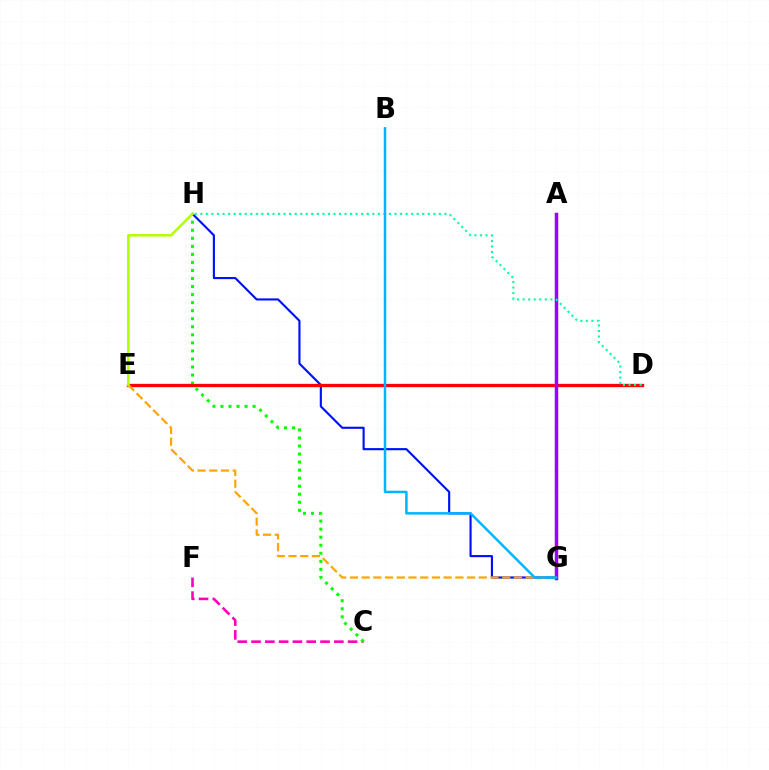{('C', 'F'): [{'color': '#ff00bd', 'line_style': 'dashed', 'thickness': 1.87}], ('C', 'H'): [{'color': '#08ff00', 'line_style': 'dotted', 'thickness': 2.19}], ('G', 'H'): [{'color': '#0010ff', 'line_style': 'solid', 'thickness': 1.54}], ('D', 'E'): [{'color': '#ff0000', 'line_style': 'solid', 'thickness': 2.38}], ('E', 'G'): [{'color': '#ffa500', 'line_style': 'dashed', 'thickness': 1.59}], ('E', 'H'): [{'color': '#b3ff00', 'line_style': 'solid', 'thickness': 1.85}], ('A', 'G'): [{'color': '#9b00ff', 'line_style': 'solid', 'thickness': 2.52}], ('D', 'H'): [{'color': '#00ff9d', 'line_style': 'dotted', 'thickness': 1.51}], ('B', 'G'): [{'color': '#00b5ff', 'line_style': 'solid', 'thickness': 1.8}]}